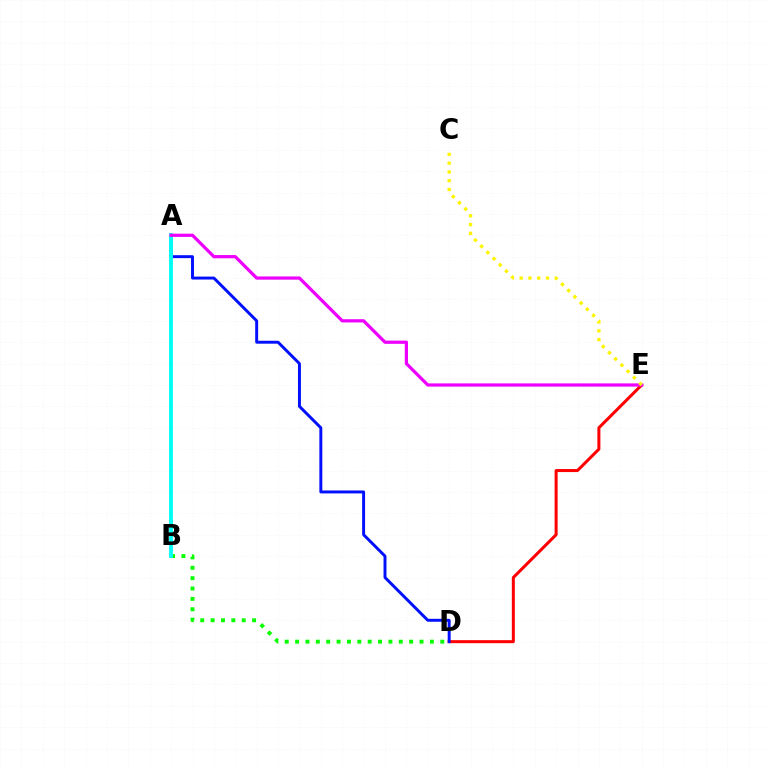{('D', 'E'): [{'color': '#ff0000', 'line_style': 'solid', 'thickness': 2.18}], ('B', 'D'): [{'color': '#08ff00', 'line_style': 'dotted', 'thickness': 2.82}], ('A', 'D'): [{'color': '#0010ff', 'line_style': 'solid', 'thickness': 2.12}], ('A', 'B'): [{'color': '#00fff6', 'line_style': 'solid', 'thickness': 2.76}], ('A', 'E'): [{'color': '#ee00ff', 'line_style': 'solid', 'thickness': 2.32}], ('C', 'E'): [{'color': '#fcf500', 'line_style': 'dotted', 'thickness': 2.39}]}